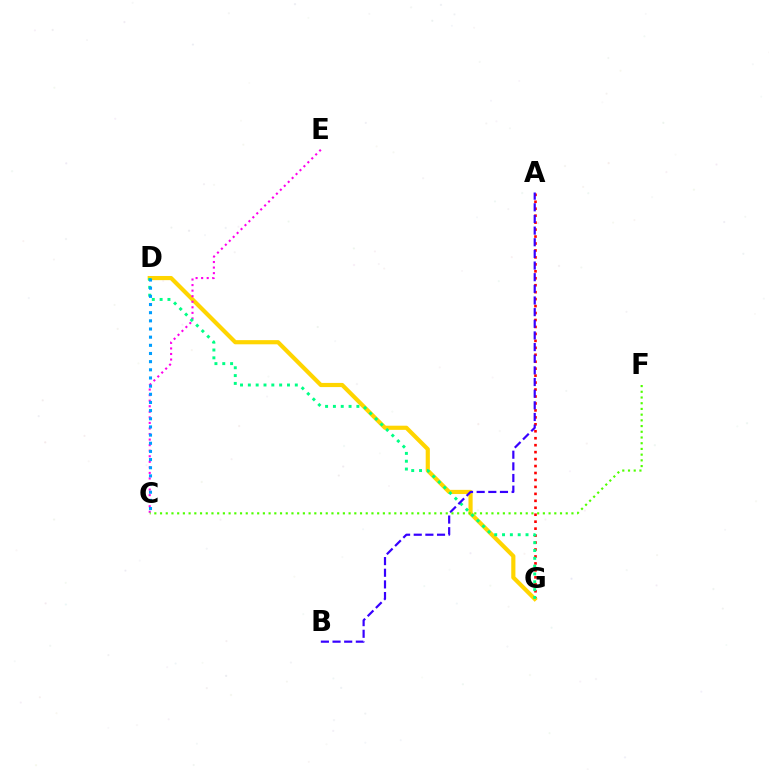{('A', 'G'): [{'color': '#ff0000', 'line_style': 'dotted', 'thickness': 1.89}], ('D', 'G'): [{'color': '#ffd500', 'line_style': 'solid', 'thickness': 2.99}, {'color': '#00ff86', 'line_style': 'dotted', 'thickness': 2.13}], ('C', 'E'): [{'color': '#ff00ed', 'line_style': 'dotted', 'thickness': 1.51}], ('A', 'B'): [{'color': '#3700ff', 'line_style': 'dashed', 'thickness': 1.58}], ('C', 'D'): [{'color': '#009eff', 'line_style': 'dotted', 'thickness': 2.22}], ('C', 'F'): [{'color': '#4fff00', 'line_style': 'dotted', 'thickness': 1.55}]}